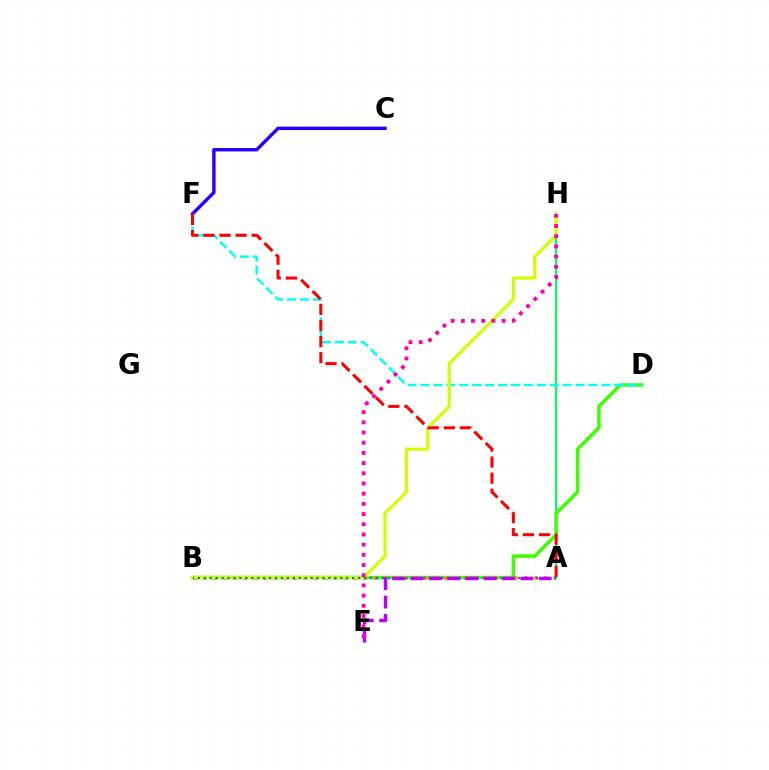{('C', 'F'): [{'color': '#2500ff', 'line_style': 'solid', 'thickness': 2.45}], ('A', 'H'): [{'color': '#00ff5c', 'line_style': 'solid', 'thickness': 1.55}], ('B', 'D'): [{'color': '#3dff00', 'line_style': 'solid', 'thickness': 2.52}], ('D', 'F'): [{'color': '#00fff6', 'line_style': 'dashed', 'thickness': 1.76}], ('A', 'B'): [{'color': '#ff9400', 'line_style': 'dotted', 'thickness': 2.72}, {'color': '#0074ff', 'line_style': 'dotted', 'thickness': 1.61}], ('B', 'H'): [{'color': '#d1ff00', 'line_style': 'solid', 'thickness': 2.29}], ('A', 'F'): [{'color': '#ff0000', 'line_style': 'dashed', 'thickness': 2.19}], ('A', 'E'): [{'color': '#b900ff', 'line_style': 'dashed', 'thickness': 2.49}], ('E', 'H'): [{'color': '#ff00ac', 'line_style': 'dotted', 'thickness': 2.77}]}